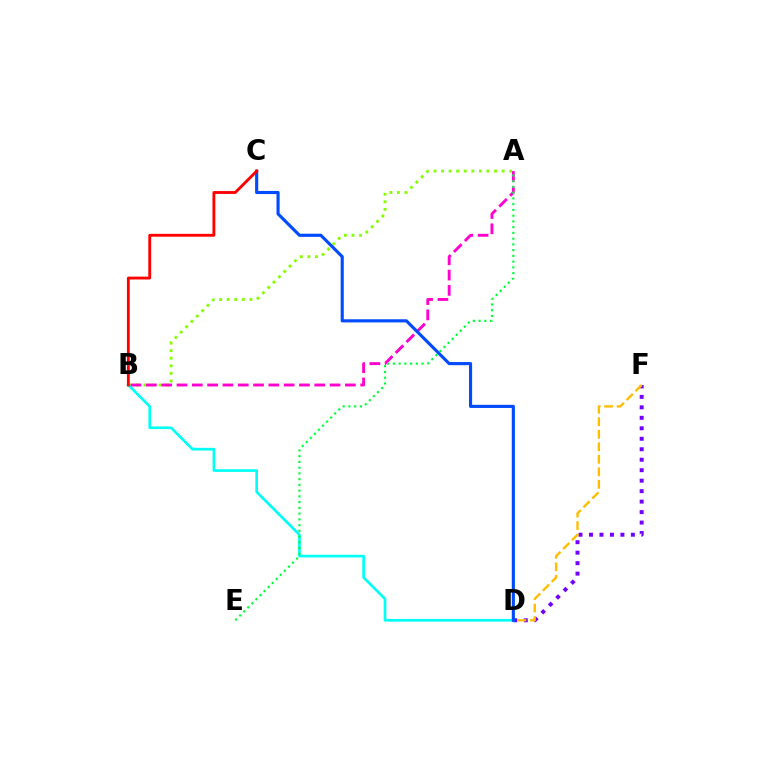{('D', 'F'): [{'color': '#7200ff', 'line_style': 'dotted', 'thickness': 2.85}, {'color': '#ffbd00', 'line_style': 'dashed', 'thickness': 1.7}], ('A', 'B'): [{'color': '#84ff00', 'line_style': 'dotted', 'thickness': 2.06}, {'color': '#ff00cf', 'line_style': 'dashed', 'thickness': 2.08}], ('B', 'D'): [{'color': '#00fff6', 'line_style': 'solid', 'thickness': 1.93}], ('A', 'E'): [{'color': '#00ff39', 'line_style': 'dotted', 'thickness': 1.56}], ('C', 'D'): [{'color': '#004bff', 'line_style': 'solid', 'thickness': 2.25}], ('B', 'C'): [{'color': '#ff0000', 'line_style': 'solid', 'thickness': 2.06}]}